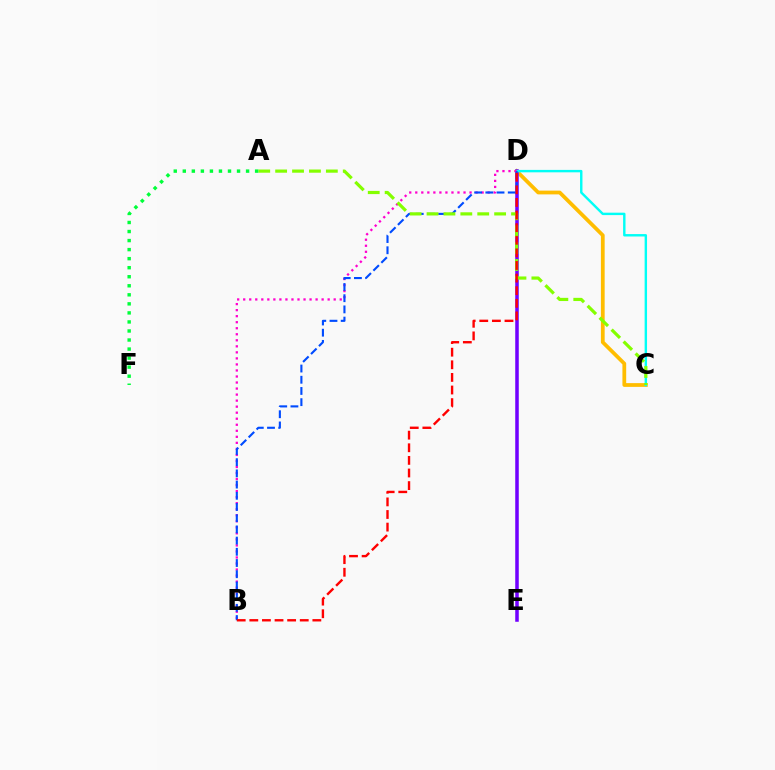{('C', 'D'): [{'color': '#ffbd00', 'line_style': 'solid', 'thickness': 2.71}, {'color': '#00fff6', 'line_style': 'solid', 'thickness': 1.74}], ('D', 'E'): [{'color': '#7200ff', 'line_style': 'solid', 'thickness': 2.54}], ('B', 'D'): [{'color': '#ff00cf', 'line_style': 'dotted', 'thickness': 1.64}, {'color': '#004bff', 'line_style': 'dashed', 'thickness': 1.52}, {'color': '#ff0000', 'line_style': 'dashed', 'thickness': 1.71}], ('A', 'C'): [{'color': '#84ff00', 'line_style': 'dashed', 'thickness': 2.3}], ('A', 'F'): [{'color': '#00ff39', 'line_style': 'dotted', 'thickness': 2.46}]}